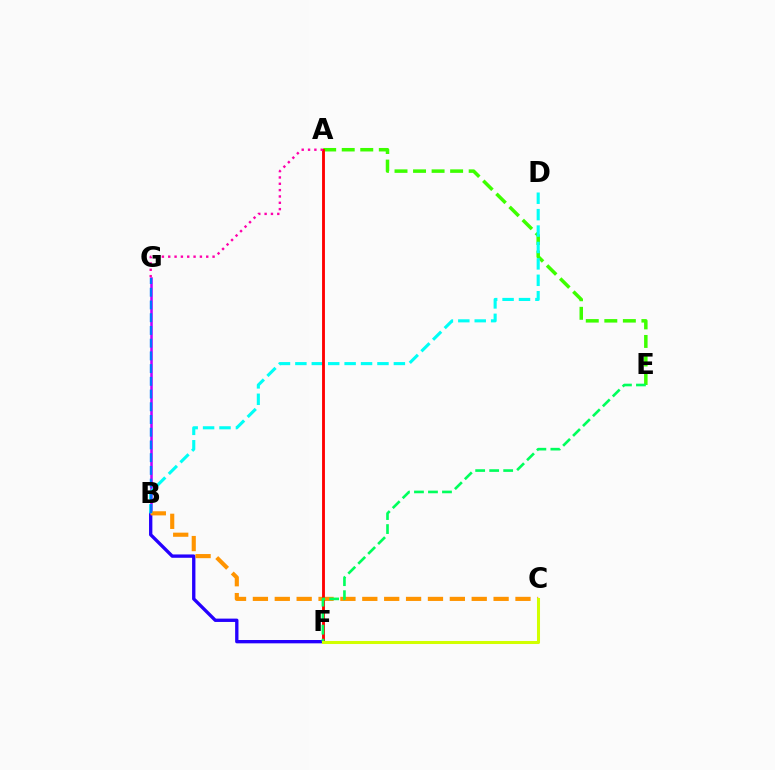{('A', 'E'): [{'color': '#3dff00', 'line_style': 'dashed', 'thickness': 2.52}], ('B', 'F'): [{'color': '#2500ff', 'line_style': 'solid', 'thickness': 2.4}], ('B', 'G'): [{'color': '#b900ff', 'line_style': 'solid', 'thickness': 1.82}, {'color': '#0074ff', 'line_style': 'dashed', 'thickness': 1.73}], ('B', 'C'): [{'color': '#ff9400', 'line_style': 'dashed', 'thickness': 2.97}], ('B', 'D'): [{'color': '#00fff6', 'line_style': 'dashed', 'thickness': 2.23}], ('A', 'F'): [{'color': '#ff0000', 'line_style': 'solid', 'thickness': 2.06}], ('E', 'F'): [{'color': '#00ff5c', 'line_style': 'dashed', 'thickness': 1.9}], ('C', 'F'): [{'color': '#d1ff00', 'line_style': 'solid', 'thickness': 2.19}], ('A', 'G'): [{'color': '#ff00ac', 'line_style': 'dotted', 'thickness': 1.72}]}